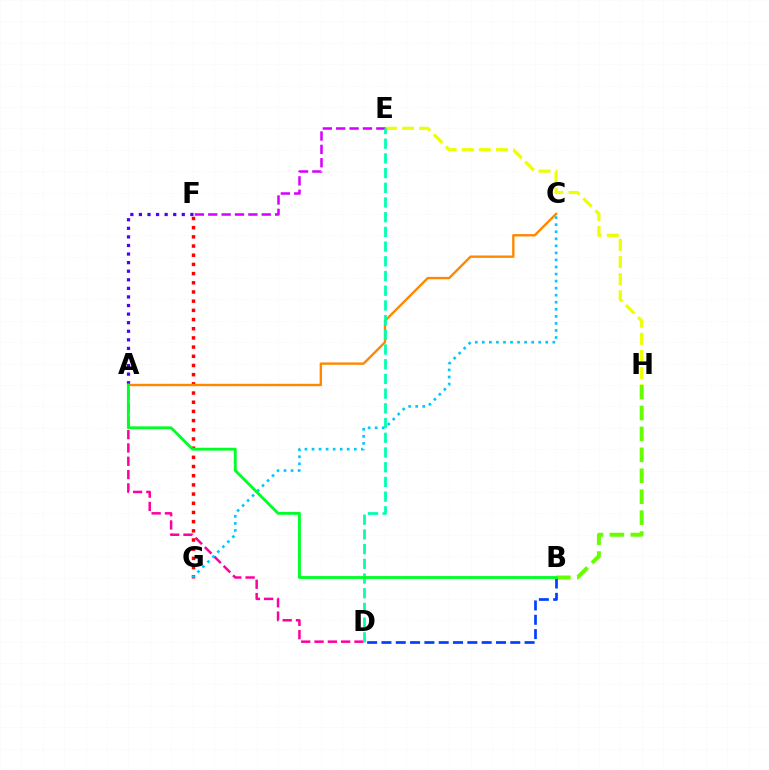{('B', 'H'): [{'color': '#66ff00', 'line_style': 'dashed', 'thickness': 2.84}], ('A', 'F'): [{'color': '#4f00ff', 'line_style': 'dotted', 'thickness': 2.33}], ('F', 'G'): [{'color': '#ff0000', 'line_style': 'dotted', 'thickness': 2.5}], ('A', 'D'): [{'color': '#ff00a0', 'line_style': 'dashed', 'thickness': 1.81}], ('A', 'C'): [{'color': '#ff8800', 'line_style': 'solid', 'thickness': 1.72}], ('E', 'H'): [{'color': '#eeff00', 'line_style': 'dashed', 'thickness': 2.33}], ('C', 'G'): [{'color': '#00c7ff', 'line_style': 'dotted', 'thickness': 1.92}], ('B', 'D'): [{'color': '#003fff', 'line_style': 'dashed', 'thickness': 1.94}], ('E', 'F'): [{'color': '#d600ff', 'line_style': 'dashed', 'thickness': 1.82}], ('D', 'E'): [{'color': '#00ffaf', 'line_style': 'dashed', 'thickness': 2.0}], ('A', 'B'): [{'color': '#00ff27', 'line_style': 'solid', 'thickness': 2.05}]}